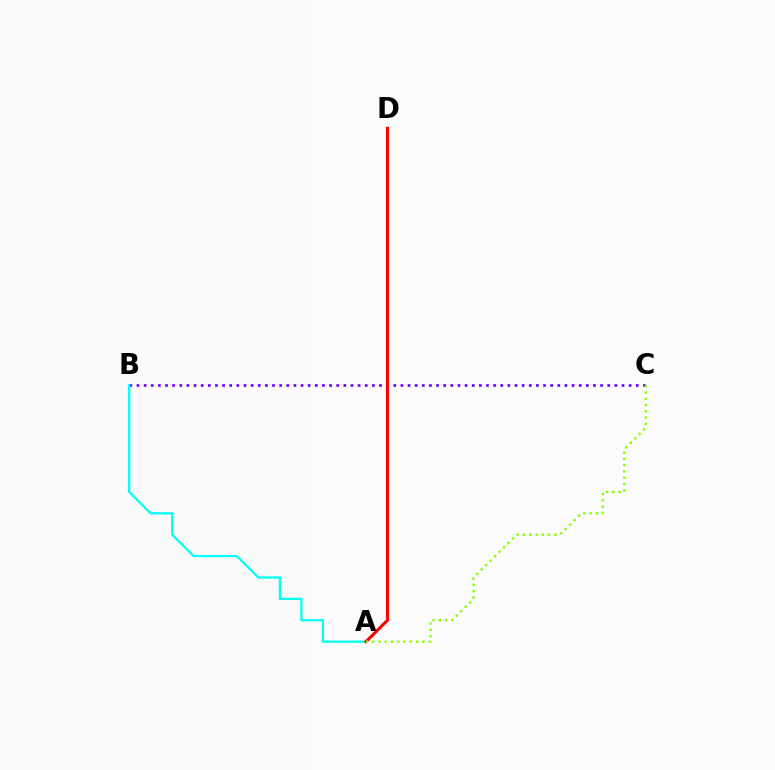{('B', 'C'): [{'color': '#7200ff', 'line_style': 'dotted', 'thickness': 1.94}], ('A', 'B'): [{'color': '#00fff6', 'line_style': 'solid', 'thickness': 1.62}], ('A', 'D'): [{'color': '#ff0000', 'line_style': 'solid', 'thickness': 2.21}], ('A', 'C'): [{'color': '#84ff00', 'line_style': 'dotted', 'thickness': 1.71}]}